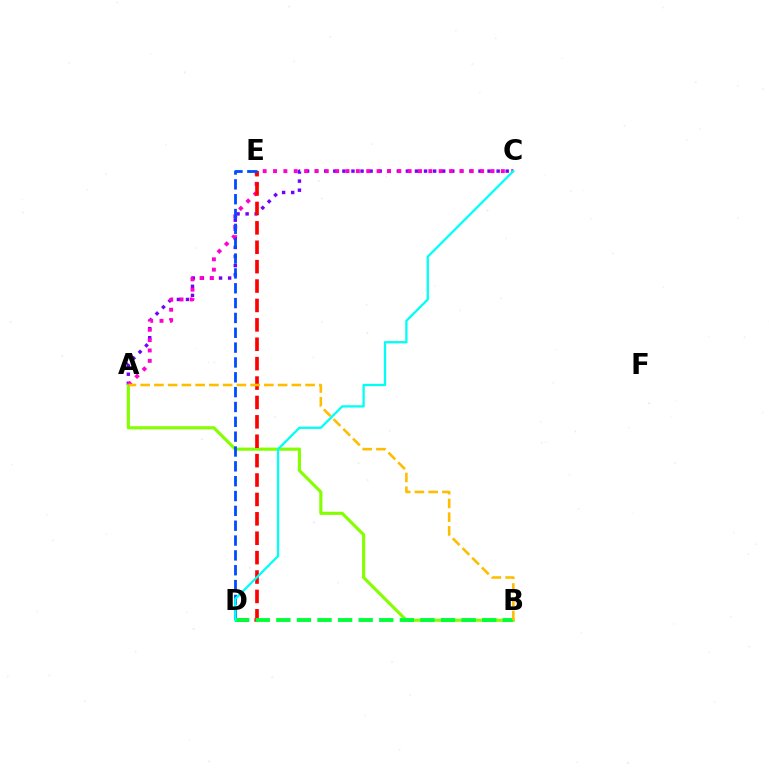{('A', 'C'): [{'color': '#7200ff', 'line_style': 'dotted', 'thickness': 2.47}, {'color': '#ff00cf', 'line_style': 'dotted', 'thickness': 2.81}], ('A', 'B'): [{'color': '#84ff00', 'line_style': 'solid', 'thickness': 2.25}, {'color': '#ffbd00', 'line_style': 'dashed', 'thickness': 1.87}], ('D', 'E'): [{'color': '#ff0000', 'line_style': 'dashed', 'thickness': 2.64}, {'color': '#004bff', 'line_style': 'dashed', 'thickness': 2.02}], ('B', 'D'): [{'color': '#00ff39', 'line_style': 'dashed', 'thickness': 2.8}], ('C', 'D'): [{'color': '#00fff6', 'line_style': 'solid', 'thickness': 1.65}]}